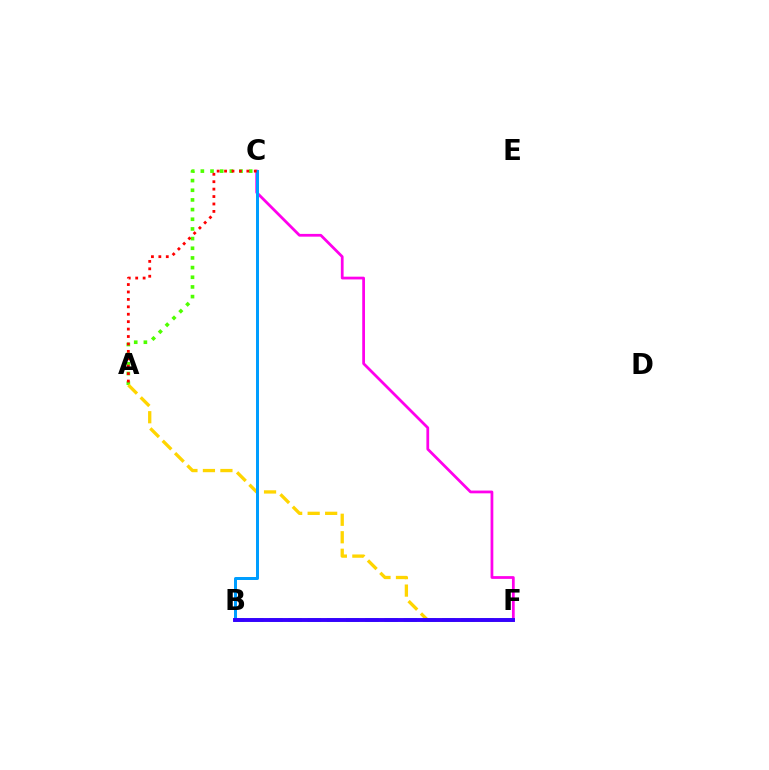{('A', 'C'): [{'color': '#4fff00', 'line_style': 'dotted', 'thickness': 2.63}, {'color': '#ff0000', 'line_style': 'dotted', 'thickness': 2.02}], ('A', 'F'): [{'color': '#ffd500', 'line_style': 'dashed', 'thickness': 2.38}], ('C', 'F'): [{'color': '#ff00ed', 'line_style': 'solid', 'thickness': 1.99}], ('B', 'C'): [{'color': '#009eff', 'line_style': 'solid', 'thickness': 2.16}], ('B', 'F'): [{'color': '#00ff86', 'line_style': 'dashed', 'thickness': 2.61}, {'color': '#3700ff', 'line_style': 'solid', 'thickness': 2.81}]}